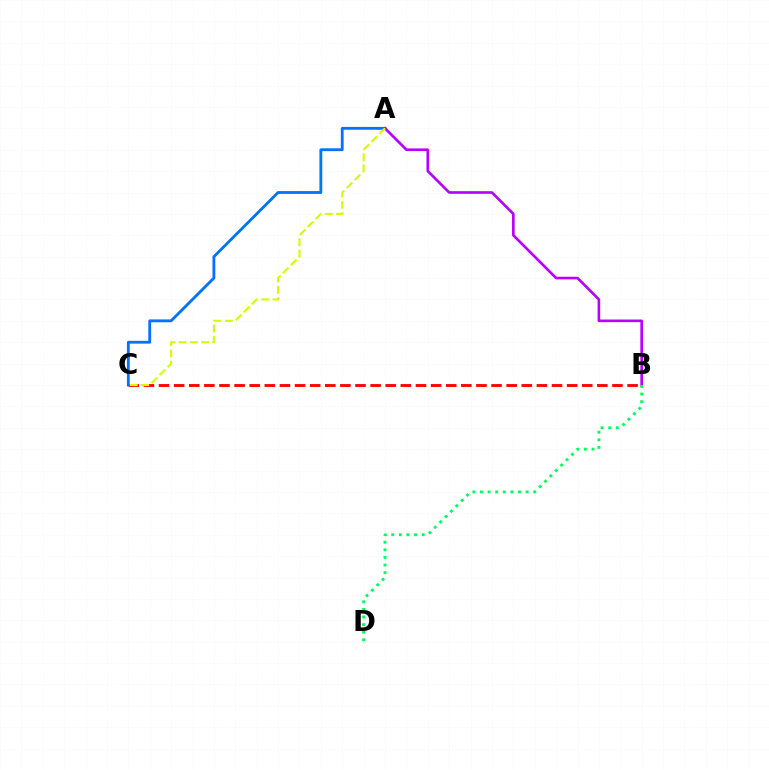{('B', 'C'): [{'color': '#ff0000', 'line_style': 'dashed', 'thickness': 2.05}], ('A', 'C'): [{'color': '#0074ff', 'line_style': 'solid', 'thickness': 2.04}, {'color': '#d1ff00', 'line_style': 'dashed', 'thickness': 1.53}], ('A', 'B'): [{'color': '#b900ff', 'line_style': 'solid', 'thickness': 1.9}], ('B', 'D'): [{'color': '#00ff5c', 'line_style': 'dotted', 'thickness': 2.07}]}